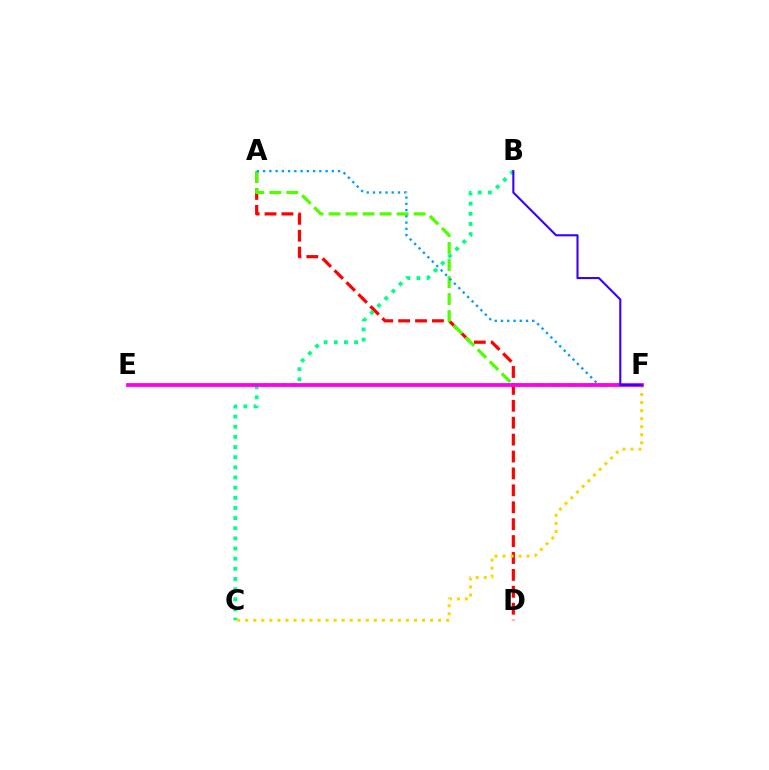{('A', 'D'): [{'color': '#ff0000', 'line_style': 'dashed', 'thickness': 2.3}], ('A', 'F'): [{'color': '#4fff00', 'line_style': 'dashed', 'thickness': 2.31}, {'color': '#009eff', 'line_style': 'dotted', 'thickness': 1.7}], ('C', 'F'): [{'color': '#ffd500', 'line_style': 'dotted', 'thickness': 2.18}], ('B', 'C'): [{'color': '#00ff86', 'line_style': 'dotted', 'thickness': 2.76}], ('E', 'F'): [{'color': '#ff00ed', 'line_style': 'solid', 'thickness': 2.73}], ('B', 'F'): [{'color': '#3700ff', 'line_style': 'solid', 'thickness': 1.5}]}